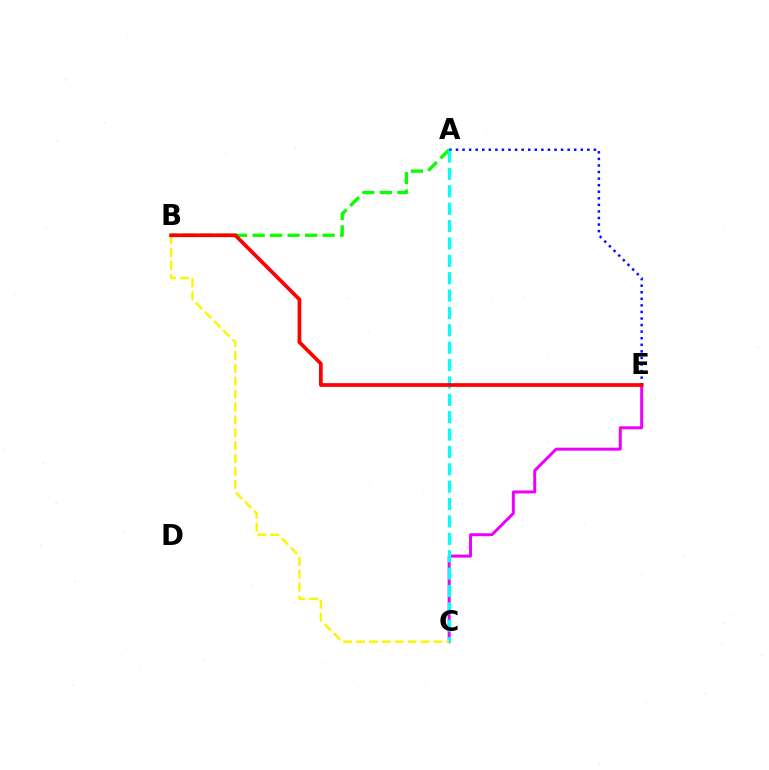{('A', 'B'): [{'color': '#08ff00', 'line_style': 'dashed', 'thickness': 2.38}], ('C', 'E'): [{'color': '#ee00ff', 'line_style': 'solid', 'thickness': 2.15}], ('A', 'E'): [{'color': '#0010ff', 'line_style': 'dotted', 'thickness': 1.78}], ('A', 'C'): [{'color': '#00fff6', 'line_style': 'dashed', 'thickness': 2.36}], ('B', 'C'): [{'color': '#fcf500', 'line_style': 'dashed', 'thickness': 1.75}], ('B', 'E'): [{'color': '#ff0000', 'line_style': 'solid', 'thickness': 2.67}]}